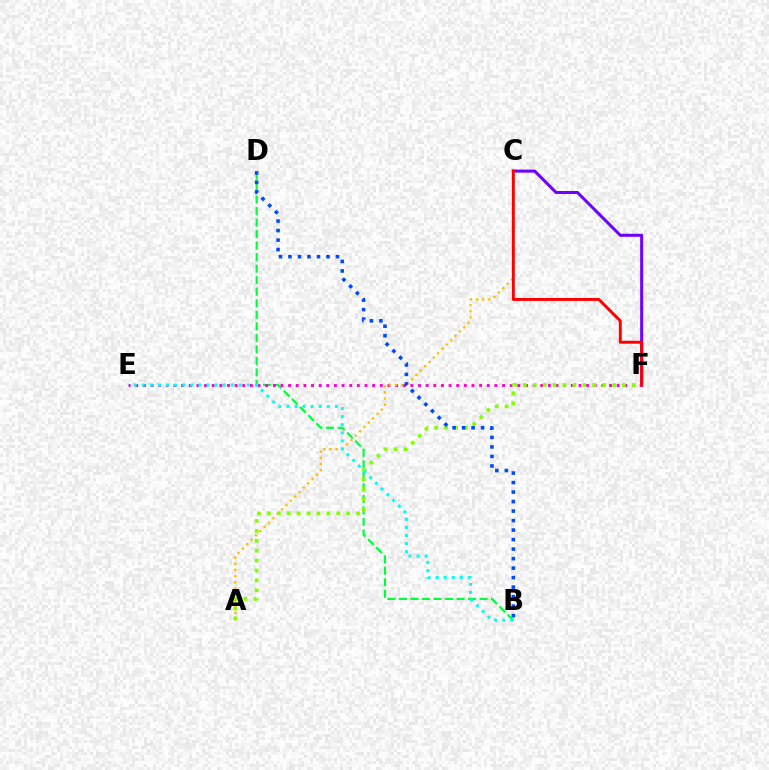{('B', 'D'): [{'color': '#00ff39', 'line_style': 'dashed', 'thickness': 1.57}, {'color': '#004bff', 'line_style': 'dotted', 'thickness': 2.58}], ('C', 'F'): [{'color': '#7200ff', 'line_style': 'solid', 'thickness': 2.19}, {'color': '#ff0000', 'line_style': 'solid', 'thickness': 2.11}], ('E', 'F'): [{'color': '#ff00cf', 'line_style': 'dotted', 'thickness': 2.08}], ('A', 'C'): [{'color': '#ffbd00', 'line_style': 'dotted', 'thickness': 1.67}], ('A', 'F'): [{'color': '#84ff00', 'line_style': 'dotted', 'thickness': 2.69}], ('B', 'E'): [{'color': '#00fff6', 'line_style': 'dotted', 'thickness': 2.19}]}